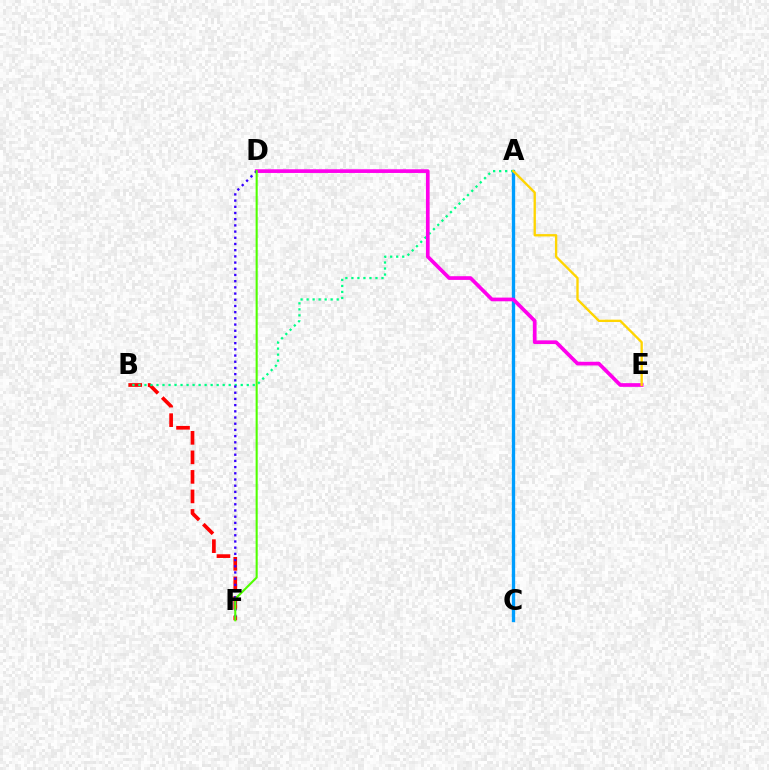{('B', 'F'): [{'color': '#ff0000', 'line_style': 'dashed', 'thickness': 2.65}], ('A', 'C'): [{'color': '#009eff', 'line_style': 'solid', 'thickness': 2.4}], ('A', 'B'): [{'color': '#00ff86', 'line_style': 'dotted', 'thickness': 1.63}], ('D', 'E'): [{'color': '#ff00ed', 'line_style': 'solid', 'thickness': 2.66}], ('D', 'F'): [{'color': '#3700ff', 'line_style': 'dotted', 'thickness': 1.68}, {'color': '#4fff00', 'line_style': 'solid', 'thickness': 1.5}], ('A', 'E'): [{'color': '#ffd500', 'line_style': 'solid', 'thickness': 1.69}]}